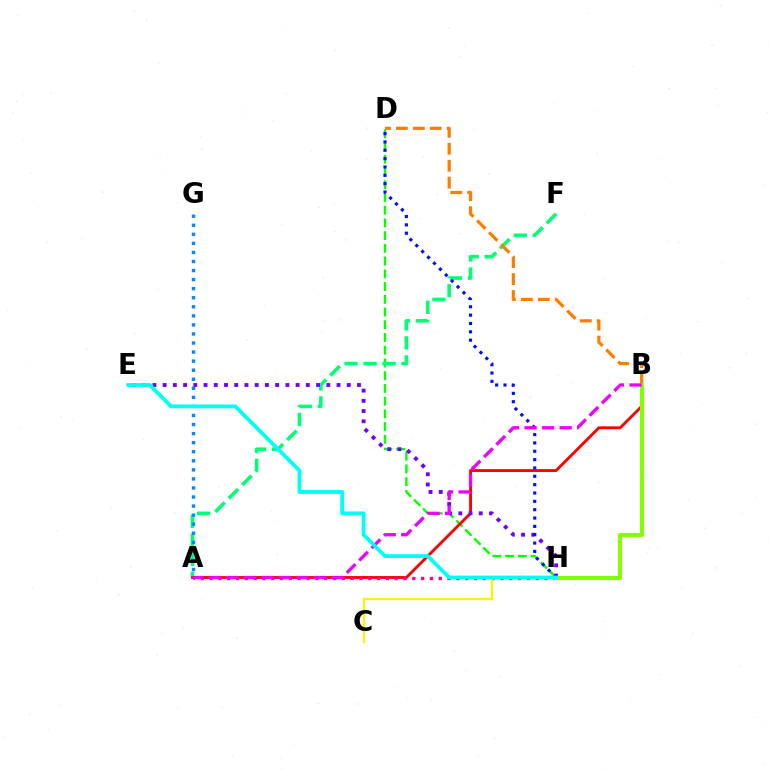{('D', 'H'): [{'color': '#08ff00', 'line_style': 'dashed', 'thickness': 1.73}, {'color': '#0010ff', 'line_style': 'dotted', 'thickness': 2.27}], ('A', 'F'): [{'color': '#00ff74', 'line_style': 'dashed', 'thickness': 2.58}], ('A', 'G'): [{'color': '#008cff', 'line_style': 'dotted', 'thickness': 2.46}], ('A', 'B'): [{'color': '#ff0000', 'line_style': 'solid', 'thickness': 2.07}, {'color': '#ee00ff', 'line_style': 'dashed', 'thickness': 2.38}], ('A', 'H'): [{'color': '#ff0094', 'line_style': 'dotted', 'thickness': 2.39}], ('E', 'H'): [{'color': '#7200ff', 'line_style': 'dotted', 'thickness': 2.78}, {'color': '#00fff6', 'line_style': 'solid', 'thickness': 2.73}], ('B', 'D'): [{'color': '#ff7c00', 'line_style': 'dashed', 'thickness': 2.3}], ('B', 'H'): [{'color': '#84ff00', 'line_style': 'solid', 'thickness': 2.95}], ('C', 'H'): [{'color': '#fcf500', 'line_style': 'solid', 'thickness': 1.63}]}